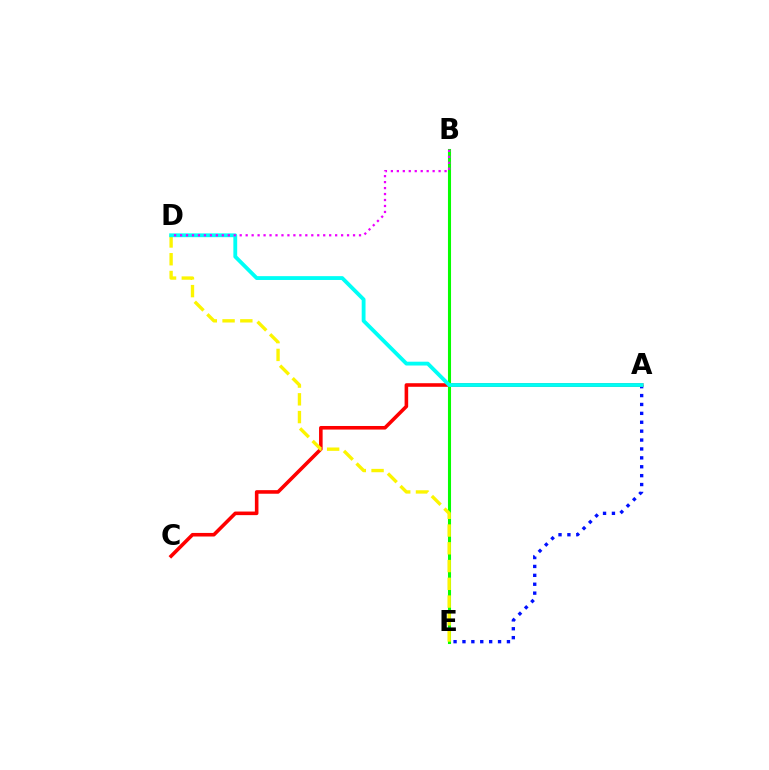{('A', 'E'): [{'color': '#0010ff', 'line_style': 'dotted', 'thickness': 2.42}], ('A', 'C'): [{'color': '#ff0000', 'line_style': 'solid', 'thickness': 2.58}], ('B', 'E'): [{'color': '#08ff00', 'line_style': 'solid', 'thickness': 2.21}], ('D', 'E'): [{'color': '#fcf500', 'line_style': 'dashed', 'thickness': 2.41}], ('A', 'D'): [{'color': '#00fff6', 'line_style': 'solid', 'thickness': 2.76}], ('B', 'D'): [{'color': '#ee00ff', 'line_style': 'dotted', 'thickness': 1.62}]}